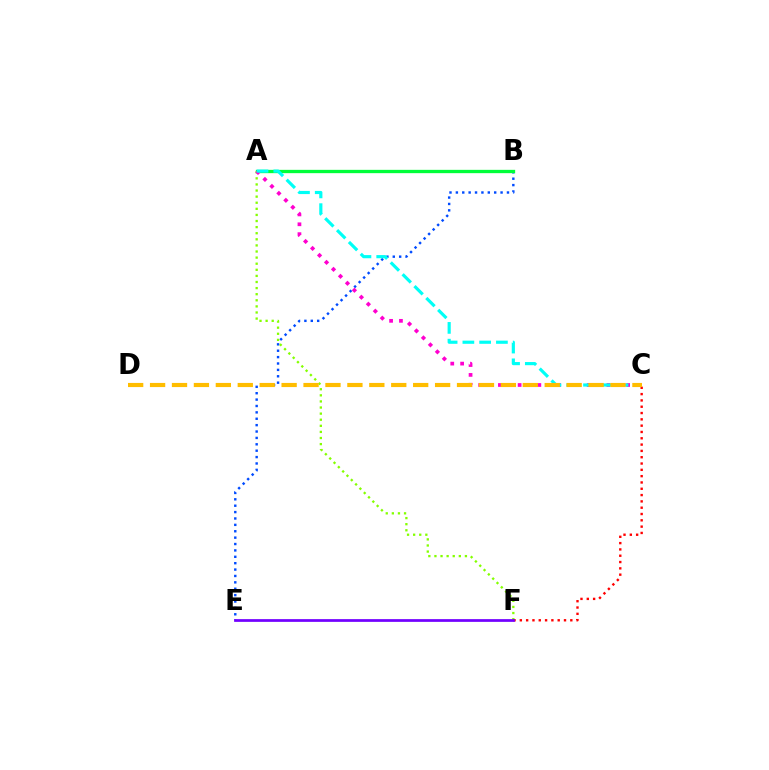{('B', 'E'): [{'color': '#004bff', 'line_style': 'dotted', 'thickness': 1.74}], ('A', 'B'): [{'color': '#00ff39', 'line_style': 'solid', 'thickness': 2.39}], ('A', 'F'): [{'color': '#84ff00', 'line_style': 'dotted', 'thickness': 1.66}], ('C', 'F'): [{'color': '#ff0000', 'line_style': 'dotted', 'thickness': 1.71}], ('A', 'C'): [{'color': '#ff00cf', 'line_style': 'dotted', 'thickness': 2.68}, {'color': '#00fff6', 'line_style': 'dashed', 'thickness': 2.28}], ('C', 'D'): [{'color': '#ffbd00', 'line_style': 'dashed', 'thickness': 2.98}], ('E', 'F'): [{'color': '#7200ff', 'line_style': 'solid', 'thickness': 1.97}]}